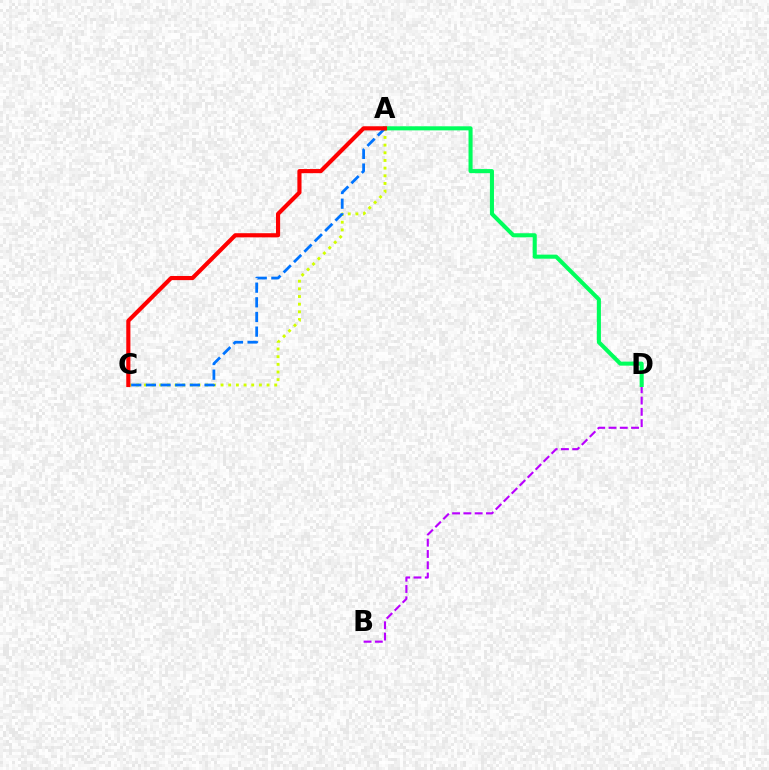{('B', 'D'): [{'color': '#b900ff', 'line_style': 'dashed', 'thickness': 1.53}], ('A', 'C'): [{'color': '#d1ff00', 'line_style': 'dotted', 'thickness': 2.08}, {'color': '#0074ff', 'line_style': 'dashed', 'thickness': 1.99}, {'color': '#ff0000', 'line_style': 'solid', 'thickness': 2.98}], ('A', 'D'): [{'color': '#00ff5c', 'line_style': 'solid', 'thickness': 2.93}]}